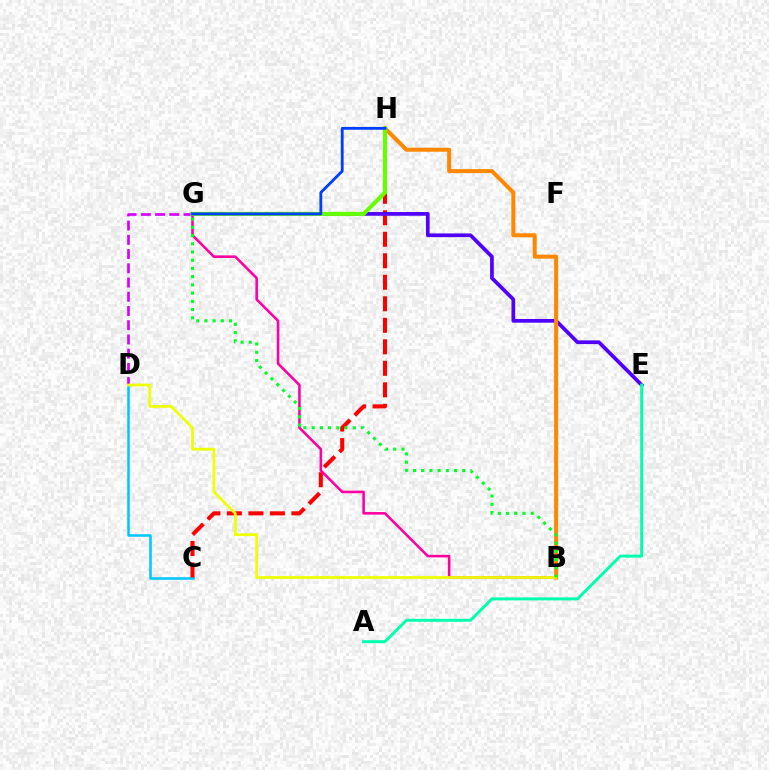{('C', 'D'): [{'color': '#00c7ff', 'line_style': 'solid', 'thickness': 1.82}], ('C', 'H'): [{'color': '#ff0000', 'line_style': 'dashed', 'thickness': 2.92}], ('E', 'G'): [{'color': '#4f00ff', 'line_style': 'solid', 'thickness': 2.67}], ('B', 'H'): [{'color': '#ff8800', 'line_style': 'solid', 'thickness': 2.89}], ('D', 'G'): [{'color': '#d600ff', 'line_style': 'dashed', 'thickness': 1.93}], ('B', 'G'): [{'color': '#ff00a0', 'line_style': 'solid', 'thickness': 1.85}, {'color': '#00ff27', 'line_style': 'dotted', 'thickness': 2.23}], ('B', 'D'): [{'color': '#eeff00', 'line_style': 'solid', 'thickness': 1.97}], ('A', 'E'): [{'color': '#00ffaf', 'line_style': 'solid', 'thickness': 2.13}], ('G', 'H'): [{'color': '#66ff00', 'line_style': 'solid', 'thickness': 2.95}, {'color': '#003fff', 'line_style': 'solid', 'thickness': 2.04}]}